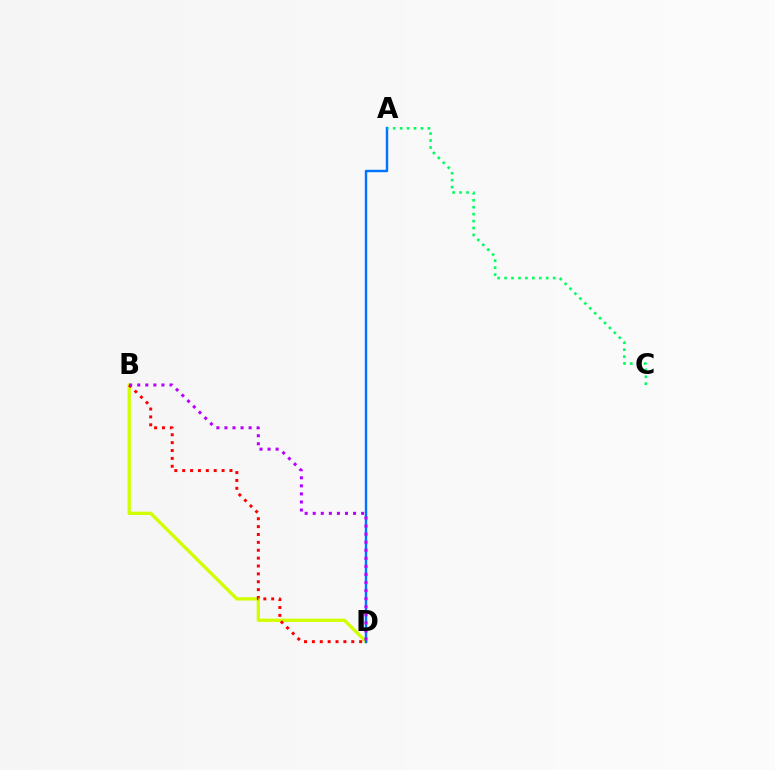{('B', 'D'): [{'color': '#d1ff00', 'line_style': 'solid', 'thickness': 2.4}, {'color': '#ff0000', 'line_style': 'dotted', 'thickness': 2.14}, {'color': '#b900ff', 'line_style': 'dotted', 'thickness': 2.19}], ('A', 'D'): [{'color': '#0074ff', 'line_style': 'solid', 'thickness': 1.74}], ('A', 'C'): [{'color': '#00ff5c', 'line_style': 'dotted', 'thickness': 1.89}]}